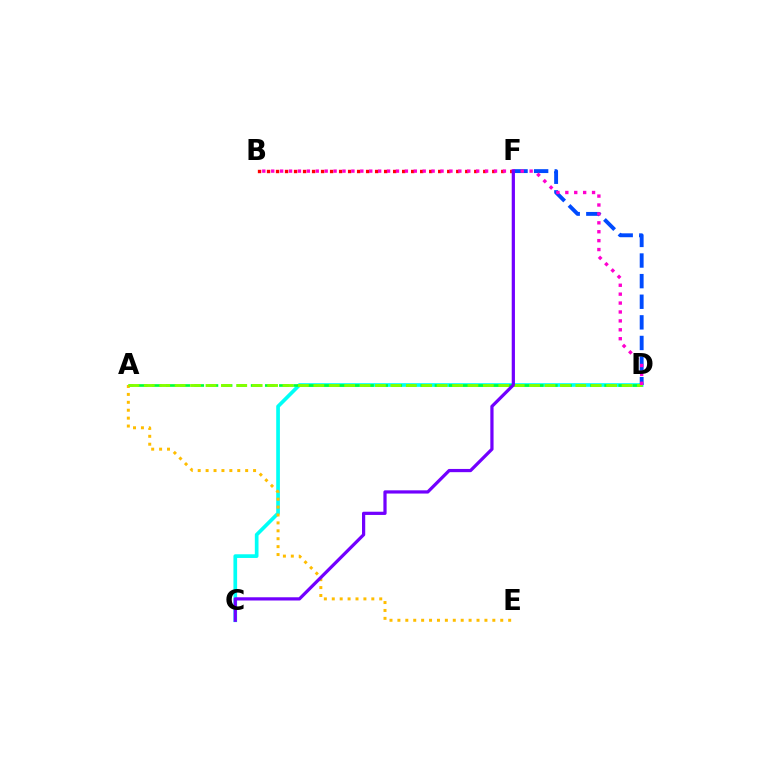{('B', 'F'): [{'color': '#ff0000', 'line_style': 'dotted', 'thickness': 2.45}], ('C', 'D'): [{'color': '#00fff6', 'line_style': 'solid', 'thickness': 2.65}], ('A', 'D'): [{'color': '#00ff39', 'line_style': 'dashed', 'thickness': 1.92}, {'color': '#84ff00', 'line_style': 'dashed', 'thickness': 2.09}], ('D', 'F'): [{'color': '#004bff', 'line_style': 'dashed', 'thickness': 2.8}], ('A', 'E'): [{'color': '#ffbd00', 'line_style': 'dotted', 'thickness': 2.15}], ('B', 'D'): [{'color': '#ff00cf', 'line_style': 'dotted', 'thickness': 2.42}], ('C', 'F'): [{'color': '#7200ff', 'line_style': 'solid', 'thickness': 2.32}]}